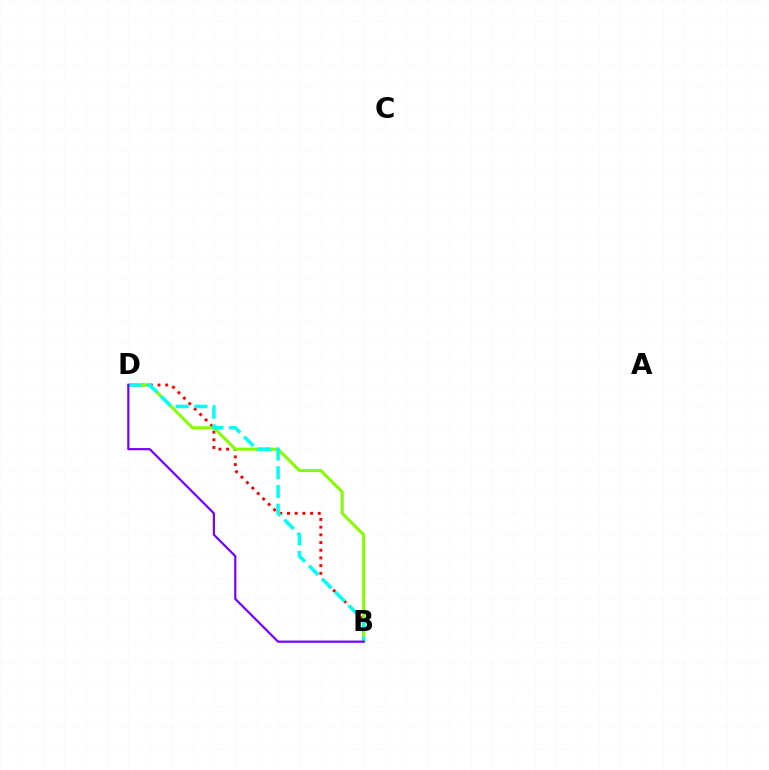{('B', 'D'): [{'color': '#ff0000', 'line_style': 'dotted', 'thickness': 2.09}, {'color': '#84ff00', 'line_style': 'solid', 'thickness': 2.18}, {'color': '#00fff6', 'line_style': 'dashed', 'thickness': 2.54}, {'color': '#7200ff', 'line_style': 'solid', 'thickness': 1.57}]}